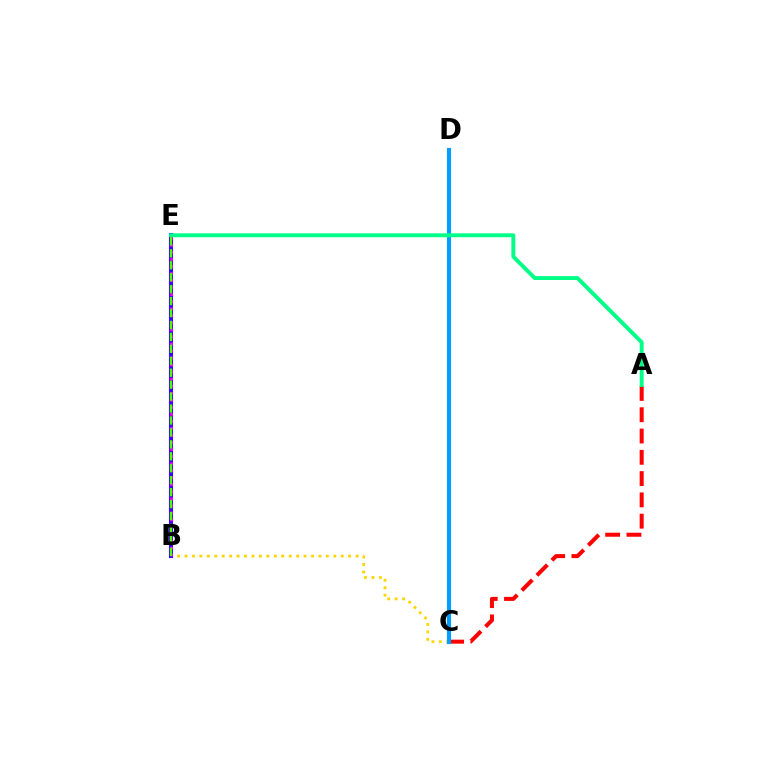{('B', 'C'): [{'color': '#ffd500', 'line_style': 'dotted', 'thickness': 2.02}], ('B', 'E'): [{'color': '#3700ff', 'line_style': 'solid', 'thickness': 2.94}, {'color': '#ff00ed', 'line_style': 'dotted', 'thickness': 1.91}, {'color': '#4fff00', 'line_style': 'dashed', 'thickness': 1.62}], ('A', 'C'): [{'color': '#ff0000', 'line_style': 'dashed', 'thickness': 2.89}], ('C', 'D'): [{'color': '#009eff', 'line_style': 'solid', 'thickness': 2.98}], ('A', 'E'): [{'color': '#00ff86', 'line_style': 'solid', 'thickness': 2.81}]}